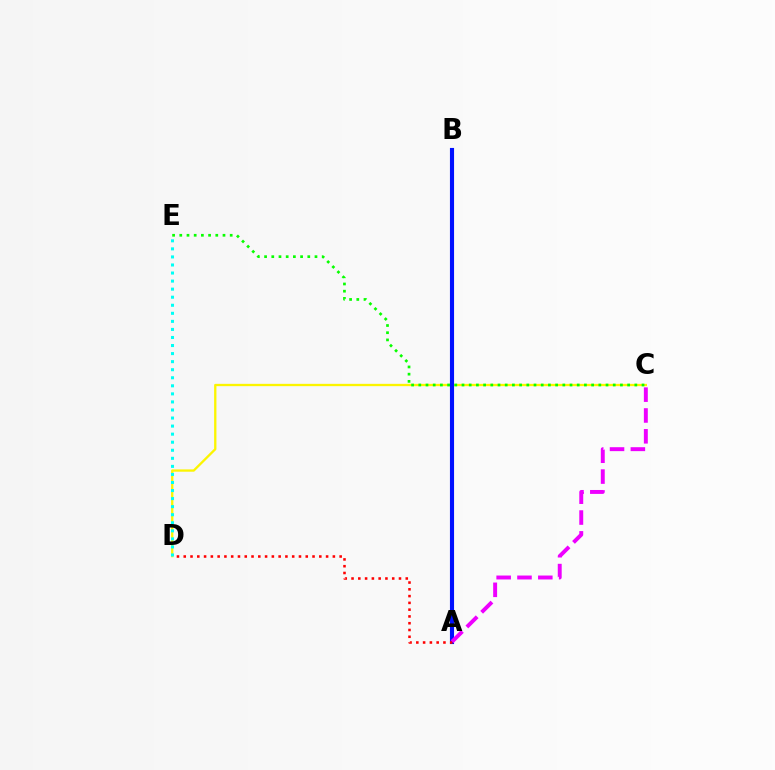{('C', 'D'): [{'color': '#fcf500', 'line_style': 'solid', 'thickness': 1.67}], ('C', 'E'): [{'color': '#08ff00', 'line_style': 'dotted', 'thickness': 1.96}], ('A', 'B'): [{'color': '#0010ff', 'line_style': 'solid', 'thickness': 2.96}], ('A', 'D'): [{'color': '#ff0000', 'line_style': 'dotted', 'thickness': 1.84}], ('D', 'E'): [{'color': '#00fff6', 'line_style': 'dotted', 'thickness': 2.19}], ('A', 'C'): [{'color': '#ee00ff', 'line_style': 'dashed', 'thickness': 2.83}]}